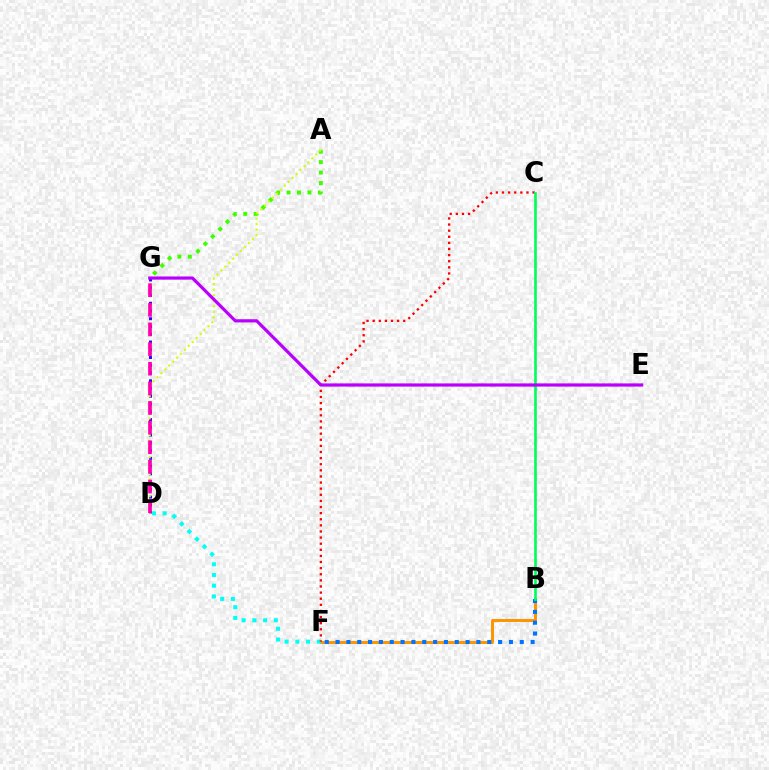{('A', 'G'): [{'color': '#3dff00', 'line_style': 'dotted', 'thickness': 2.84}], ('B', 'F'): [{'color': '#ff9400', 'line_style': 'solid', 'thickness': 2.13}, {'color': '#0074ff', 'line_style': 'dotted', 'thickness': 2.94}], ('D', 'G'): [{'color': '#2500ff', 'line_style': 'dotted', 'thickness': 2.11}, {'color': '#ff00ac', 'line_style': 'dashed', 'thickness': 2.67}], ('A', 'D'): [{'color': '#d1ff00', 'line_style': 'dotted', 'thickness': 1.51}], ('D', 'F'): [{'color': '#00fff6', 'line_style': 'dotted', 'thickness': 2.91}], ('C', 'F'): [{'color': '#ff0000', 'line_style': 'dotted', 'thickness': 1.66}], ('B', 'C'): [{'color': '#00ff5c', 'line_style': 'solid', 'thickness': 1.92}], ('E', 'G'): [{'color': '#b900ff', 'line_style': 'solid', 'thickness': 2.29}]}